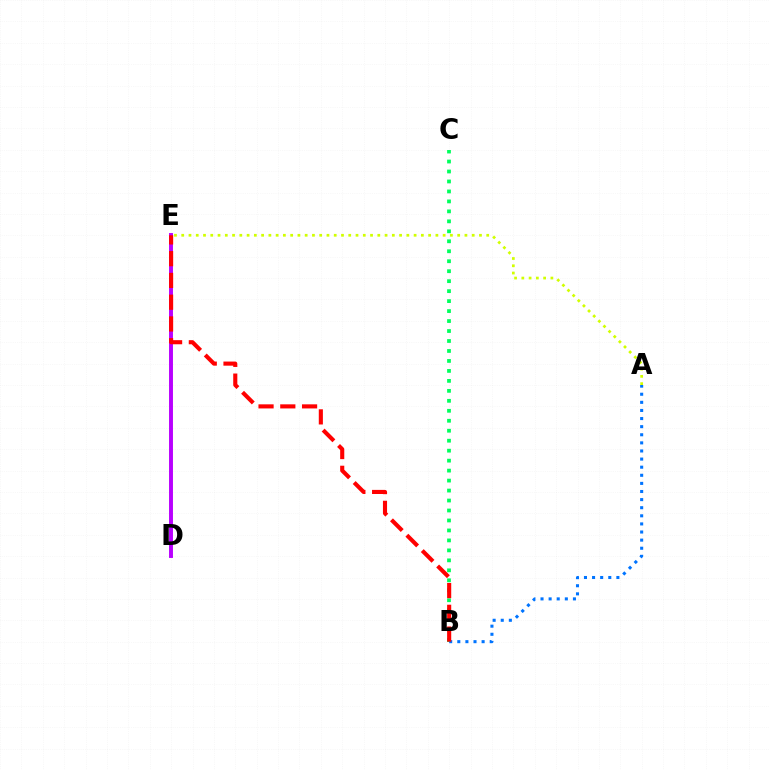{('A', 'E'): [{'color': '#d1ff00', 'line_style': 'dotted', 'thickness': 1.97}], ('D', 'E'): [{'color': '#b900ff', 'line_style': 'solid', 'thickness': 2.82}], ('B', 'C'): [{'color': '#00ff5c', 'line_style': 'dotted', 'thickness': 2.71}], ('A', 'B'): [{'color': '#0074ff', 'line_style': 'dotted', 'thickness': 2.2}], ('B', 'E'): [{'color': '#ff0000', 'line_style': 'dashed', 'thickness': 2.96}]}